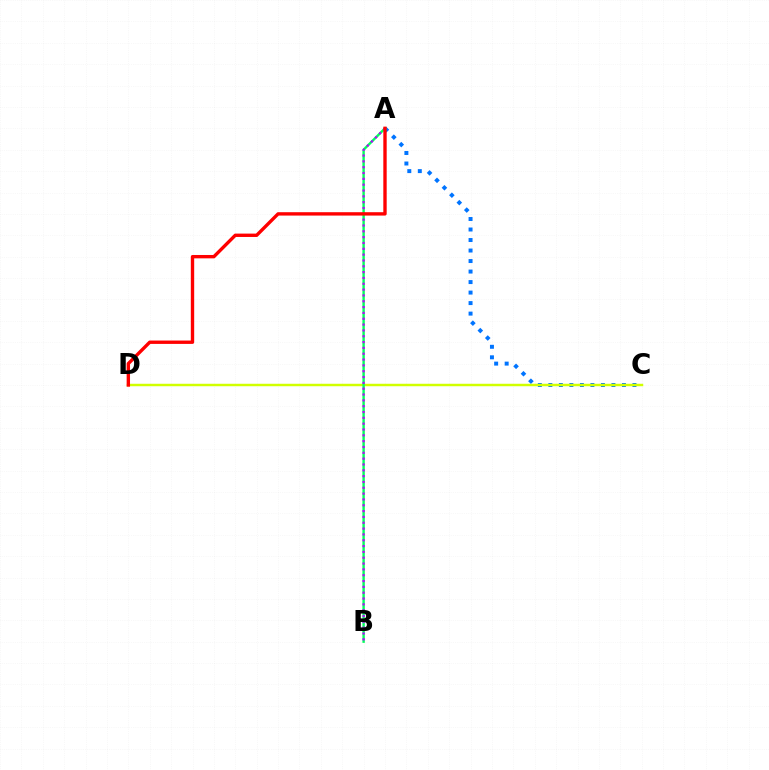{('A', 'C'): [{'color': '#0074ff', 'line_style': 'dotted', 'thickness': 2.86}], ('C', 'D'): [{'color': '#d1ff00', 'line_style': 'solid', 'thickness': 1.77}], ('A', 'B'): [{'color': '#00ff5c', 'line_style': 'solid', 'thickness': 1.73}, {'color': '#b900ff', 'line_style': 'dotted', 'thickness': 1.58}], ('A', 'D'): [{'color': '#ff0000', 'line_style': 'solid', 'thickness': 2.43}]}